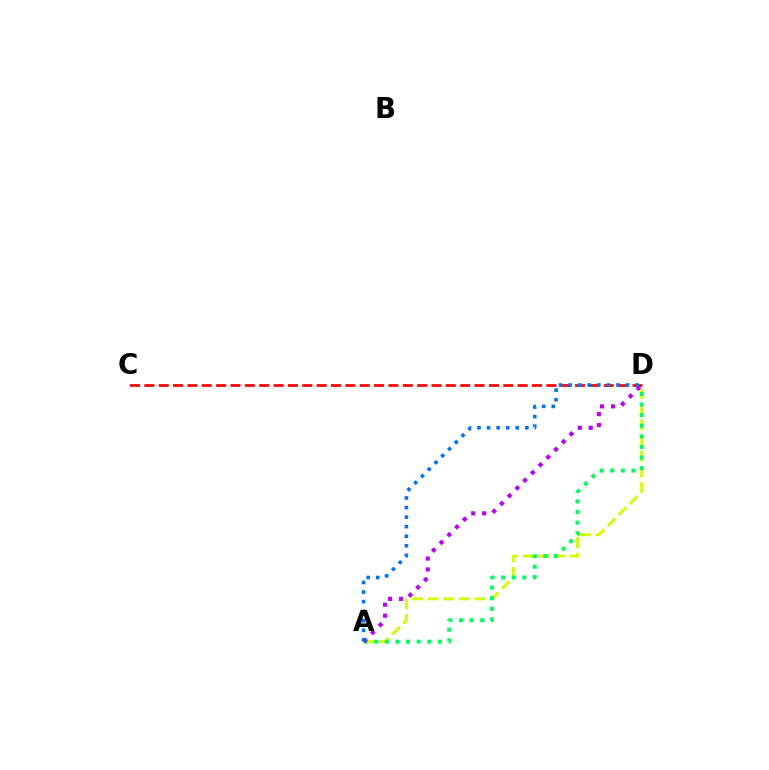{('A', 'D'): [{'color': '#d1ff00', 'line_style': 'dashed', 'thickness': 2.13}, {'color': '#00ff5c', 'line_style': 'dotted', 'thickness': 2.88}, {'color': '#b900ff', 'line_style': 'dotted', 'thickness': 2.97}, {'color': '#0074ff', 'line_style': 'dotted', 'thickness': 2.6}], ('C', 'D'): [{'color': '#ff0000', 'line_style': 'dashed', 'thickness': 1.95}]}